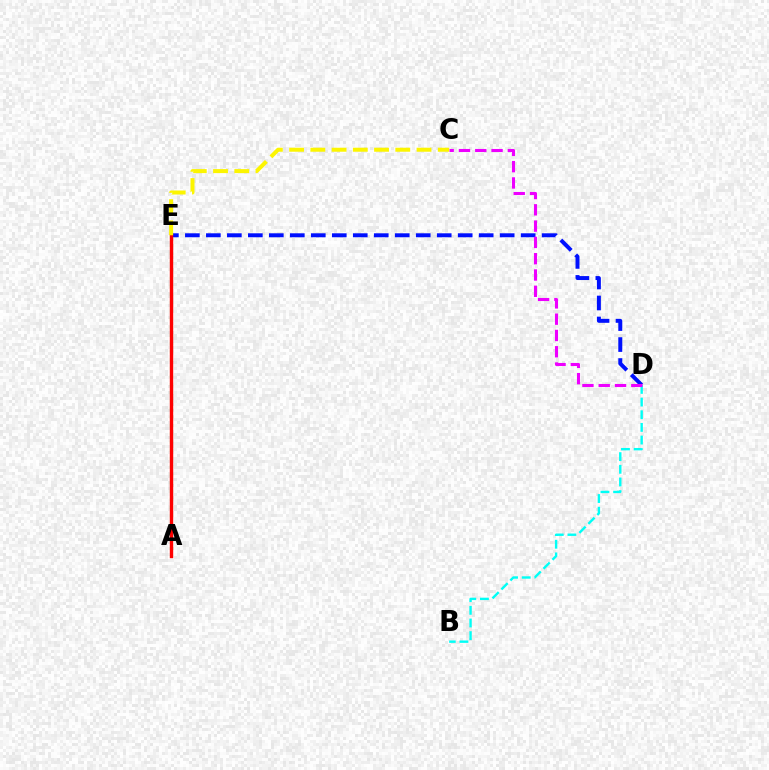{('B', 'D'): [{'color': '#00fff6', 'line_style': 'dashed', 'thickness': 1.72}], ('A', 'E'): [{'color': '#08ff00', 'line_style': 'dotted', 'thickness': 2.23}, {'color': '#ff0000', 'line_style': 'solid', 'thickness': 2.45}], ('D', 'E'): [{'color': '#0010ff', 'line_style': 'dashed', 'thickness': 2.85}], ('C', 'D'): [{'color': '#ee00ff', 'line_style': 'dashed', 'thickness': 2.21}], ('C', 'E'): [{'color': '#fcf500', 'line_style': 'dashed', 'thickness': 2.88}]}